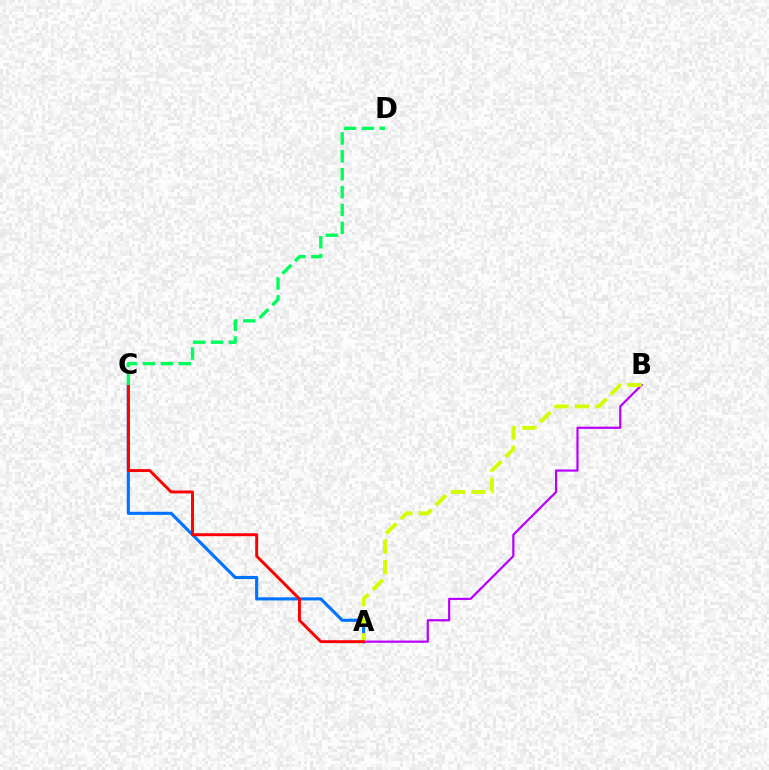{('A', 'C'): [{'color': '#0074ff', 'line_style': 'solid', 'thickness': 2.25}, {'color': '#ff0000', 'line_style': 'solid', 'thickness': 2.11}], ('A', 'B'): [{'color': '#b900ff', 'line_style': 'solid', 'thickness': 1.59}, {'color': '#d1ff00', 'line_style': 'dashed', 'thickness': 2.78}], ('C', 'D'): [{'color': '#00ff5c', 'line_style': 'dashed', 'thickness': 2.43}]}